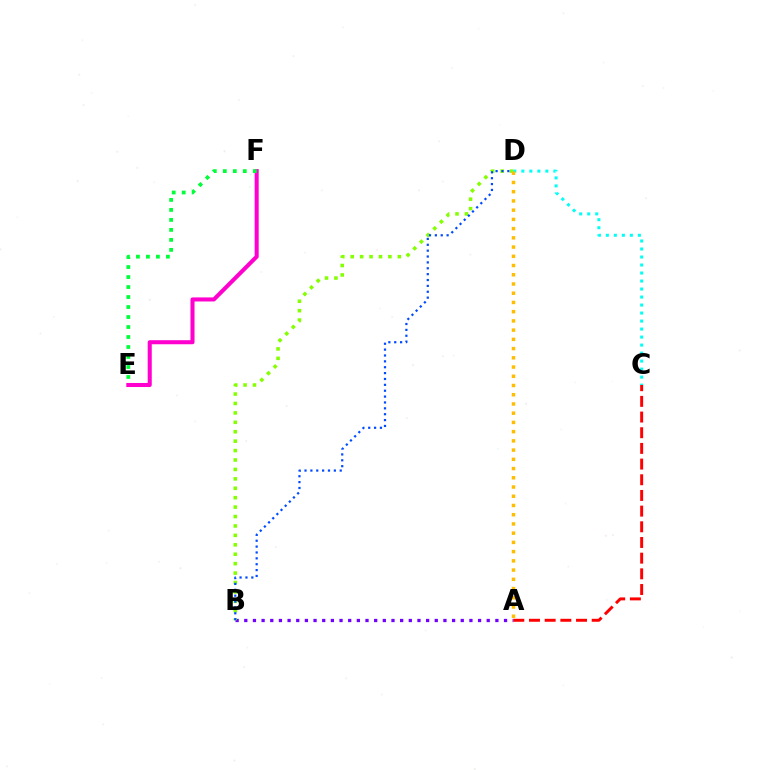{('A', 'B'): [{'color': '#7200ff', 'line_style': 'dotted', 'thickness': 2.35}], ('B', 'D'): [{'color': '#84ff00', 'line_style': 'dotted', 'thickness': 2.56}, {'color': '#004bff', 'line_style': 'dotted', 'thickness': 1.6}], ('E', 'F'): [{'color': '#ff00cf', 'line_style': 'solid', 'thickness': 2.92}, {'color': '#00ff39', 'line_style': 'dotted', 'thickness': 2.72}], ('C', 'D'): [{'color': '#00fff6', 'line_style': 'dotted', 'thickness': 2.18}], ('A', 'D'): [{'color': '#ffbd00', 'line_style': 'dotted', 'thickness': 2.51}], ('A', 'C'): [{'color': '#ff0000', 'line_style': 'dashed', 'thickness': 2.13}]}